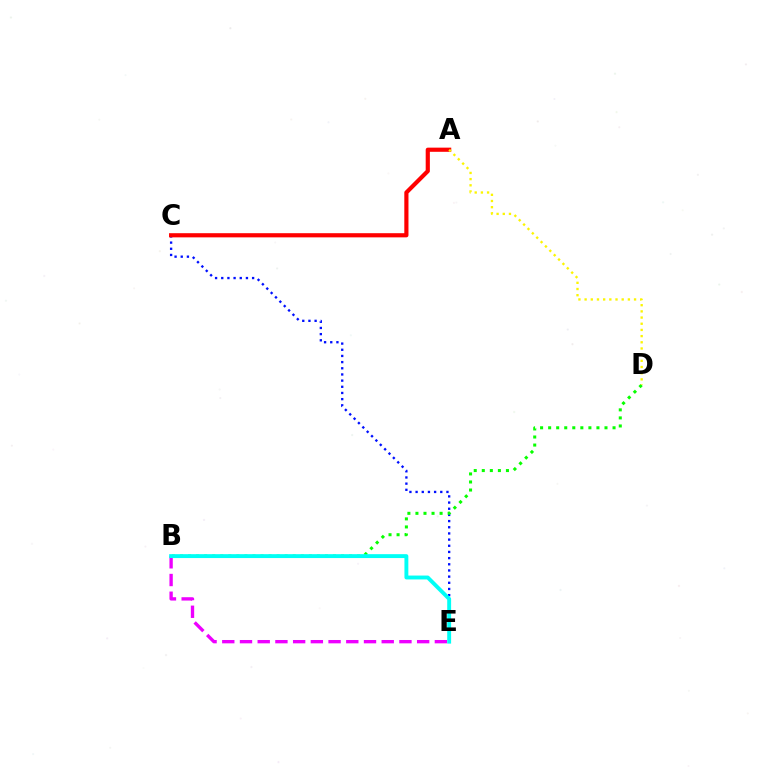{('C', 'E'): [{'color': '#0010ff', 'line_style': 'dotted', 'thickness': 1.68}], ('B', 'D'): [{'color': '#08ff00', 'line_style': 'dotted', 'thickness': 2.19}], ('B', 'E'): [{'color': '#ee00ff', 'line_style': 'dashed', 'thickness': 2.41}, {'color': '#00fff6', 'line_style': 'solid', 'thickness': 2.8}], ('A', 'C'): [{'color': '#ff0000', 'line_style': 'solid', 'thickness': 3.0}], ('A', 'D'): [{'color': '#fcf500', 'line_style': 'dotted', 'thickness': 1.68}]}